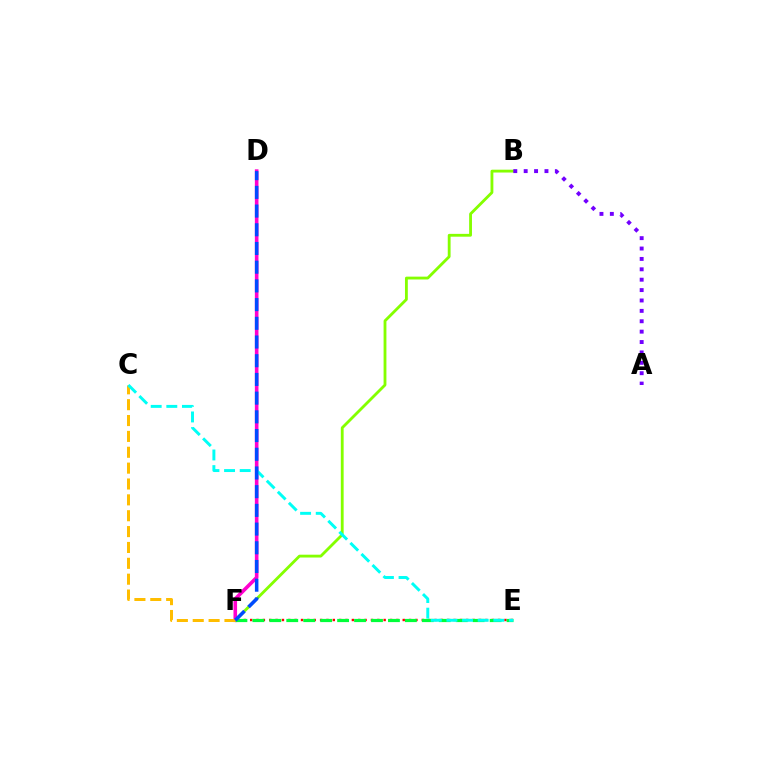{('B', 'F'): [{'color': '#84ff00', 'line_style': 'solid', 'thickness': 2.04}], ('E', 'F'): [{'color': '#ff0000', 'line_style': 'dotted', 'thickness': 1.73}, {'color': '#00ff39', 'line_style': 'dashed', 'thickness': 2.3}], ('D', 'F'): [{'color': '#ff00cf', 'line_style': 'solid', 'thickness': 2.59}, {'color': '#004bff', 'line_style': 'dashed', 'thickness': 2.54}], ('C', 'F'): [{'color': '#ffbd00', 'line_style': 'dashed', 'thickness': 2.16}], ('C', 'E'): [{'color': '#00fff6', 'line_style': 'dashed', 'thickness': 2.12}], ('A', 'B'): [{'color': '#7200ff', 'line_style': 'dotted', 'thickness': 2.82}]}